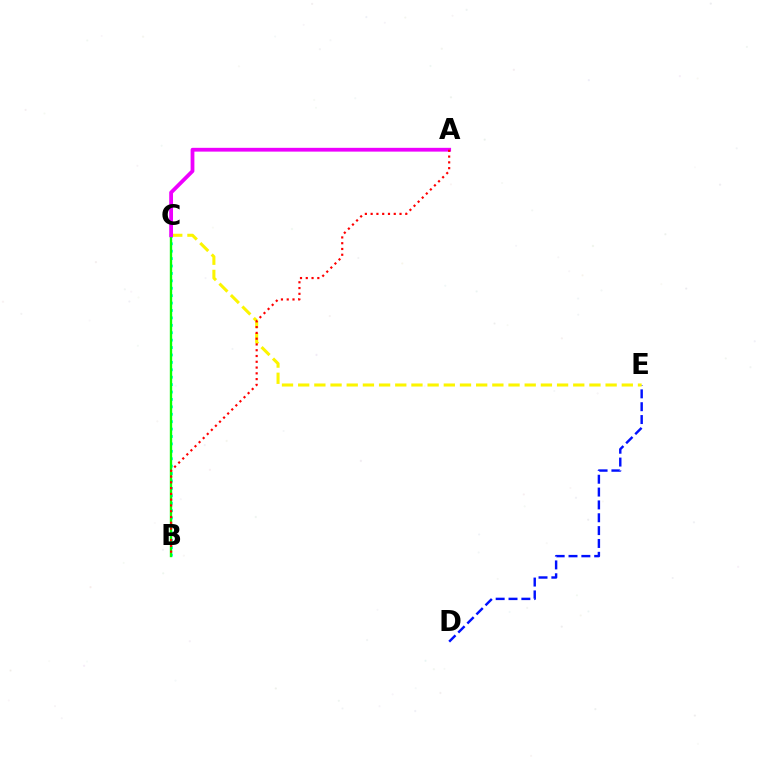{('B', 'C'): [{'color': '#00fff6', 'line_style': 'dotted', 'thickness': 2.01}, {'color': '#08ff00', 'line_style': 'solid', 'thickness': 1.7}], ('D', 'E'): [{'color': '#0010ff', 'line_style': 'dashed', 'thickness': 1.75}], ('C', 'E'): [{'color': '#fcf500', 'line_style': 'dashed', 'thickness': 2.2}], ('A', 'C'): [{'color': '#ee00ff', 'line_style': 'solid', 'thickness': 2.73}], ('A', 'B'): [{'color': '#ff0000', 'line_style': 'dotted', 'thickness': 1.57}]}